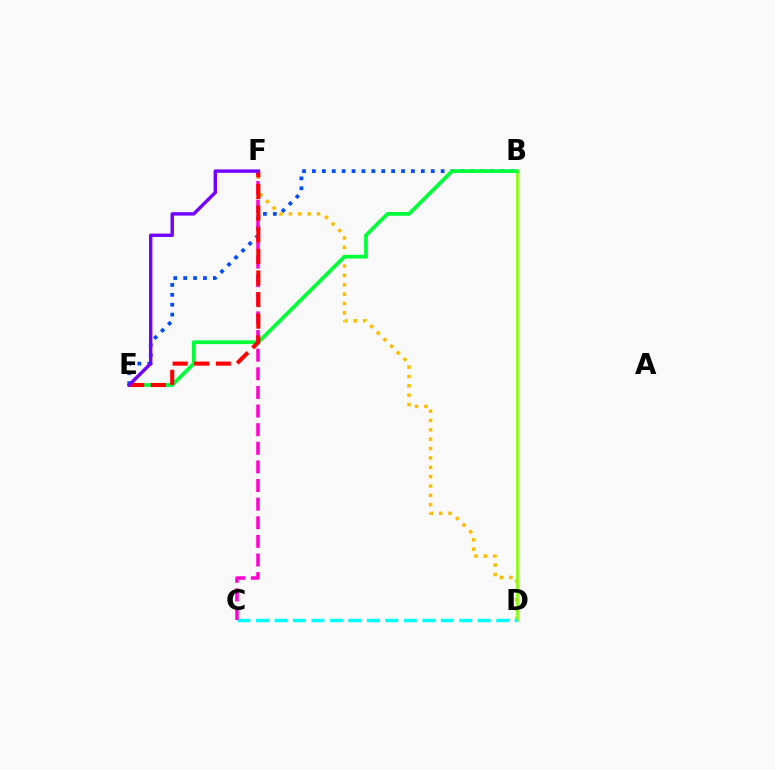{('D', 'F'): [{'color': '#ffbd00', 'line_style': 'dotted', 'thickness': 2.54}], ('B', 'D'): [{'color': '#84ff00', 'line_style': 'solid', 'thickness': 1.9}], ('C', 'D'): [{'color': '#00fff6', 'line_style': 'dashed', 'thickness': 2.51}], ('B', 'E'): [{'color': '#004bff', 'line_style': 'dotted', 'thickness': 2.69}, {'color': '#00ff39', 'line_style': 'solid', 'thickness': 2.69}], ('C', 'F'): [{'color': '#ff00cf', 'line_style': 'dashed', 'thickness': 2.53}], ('E', 'F'): [{'color': '#ff0000', 'line_style': 'dashed', 'thickness': 2.94}, {'color': '#7200ff', 'line_style': 'solid', 'thickness': 2.45}]}